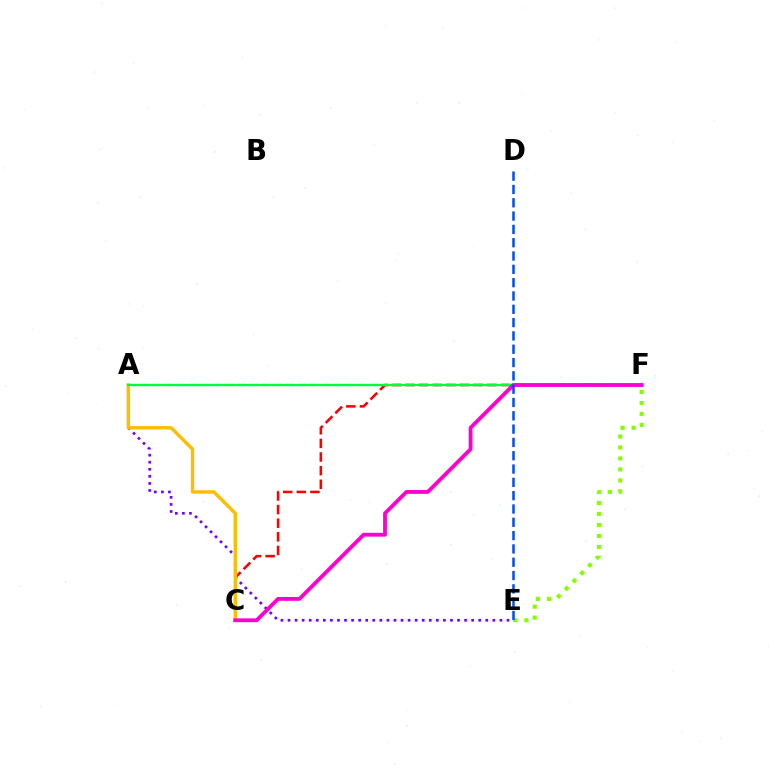{('A', 'E'): [{'color': '#7200ff', 'line_style': 'dotted', 'thickness': 1.92}], ('A', 'F'): [{'color': '#00fff6', 'line_style': 'dashed', 'thickness': 1.64}, {'color': '#00ff39', 'line_style': 'solid', 'thickness': 1.63}], ('C', 'F'): [{'color': '#ff0000', 'line_style': 'dashed', 'thickness': 1.85}, {'color': '#ff00cf', 'line_style': 'solid', 'thickness': 2.75}], ('E', 'F'): [{'color': '#84ff00', 'line_style': 'dotted', 'thickness': 2.98}], ('A', 'C'): [{'color': '#ffbd00', 'line_style': 'solid', 'thickness': 2.45}], ('D', 'E'): [{'color': '#004bff', 'line_style': 'dashed', 'thickness': 1.81}]}